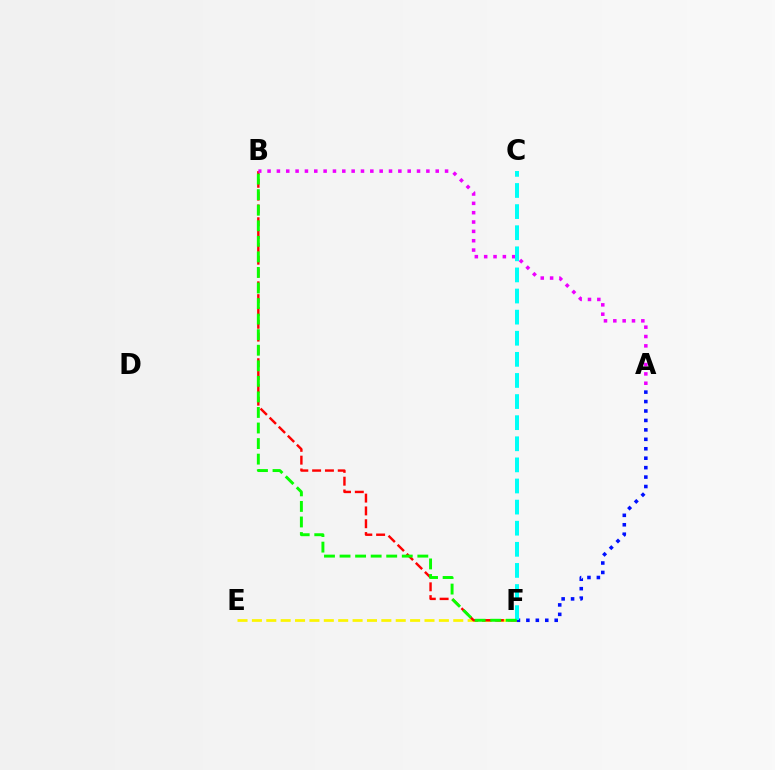{('E', 'F'): [{'color': '#fcf500', 'line_style': 'dashed', 'thickness': 1.95}], ('B', 'F'): [{'color': '#ff0000', 'line_style': 'dashed', 'thickness': 1.74}, {'color': '#08ff00', 'line_style': 'dashed', 'thickness': 2.11}], ('A', 'F'): [{'color': '#0010ff', 'line_style': 'dotted', 'thickness': 2.56}], ('A', 'B'): [{'color': '#ee00ff', 'line_style': 'dotted', 'thickness': 2.54}], ('C', 'F'): [{'color': '#00fff6', 'line_style': 'dashed', 'thickness': 2.87}]}